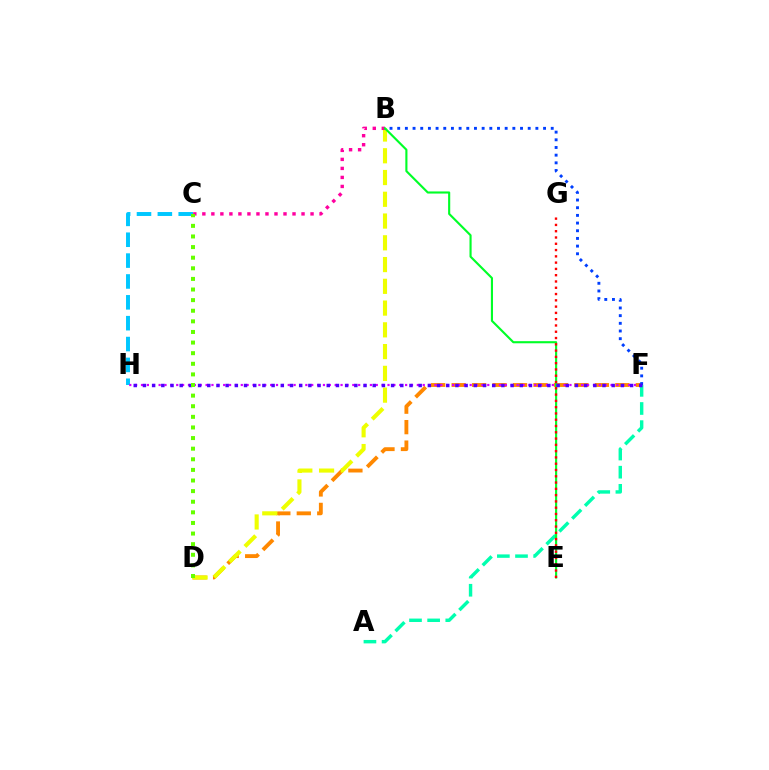{('C', 'H'): [{'color': '#00c7ff', 'line_style': 'dashed', 'thickness': 2.83}], ('D', 'F'): [{'color': '#ff8800', 'line_style': 'dashed', 'thickness': 2.78}], ('F', 'H'): [{'color': '#d600ff', 'line_style': 'dotted', 'thickness': 1.59}, {'color': '#4f00ff', 'line_style': 'dotted', 'thickness': 2.5}], ('B', 'D'): [{'color': '#eeff00', 'line_style': 'dashed', 'thickness': 2.96}], ('B', 'C'): [{'color': '#ff00a0', 'line_style': 'dotted', 'thickness': 2.45}], ('A', 'F'): [{'color': '#00ffaf', 'line_style': 'dashed', 'thickness': 2.46}], ('B', 'F'): [{'color': '#003fff', 'line_style': 'dotted', 'thickness': 2.09}], ('B', 'E'): [{'color': '#00ff27', 'line_style': 'solid', 'thickness': 1.53}], ('C', 'D'): [{'color': '#66ff00', 'line_style': 'dotted', 'thickness': 2.88}], ('E', 'G'): [{'color': '#ff0000', 'line_style': 'dotted', 'thickness': 1.71}]}